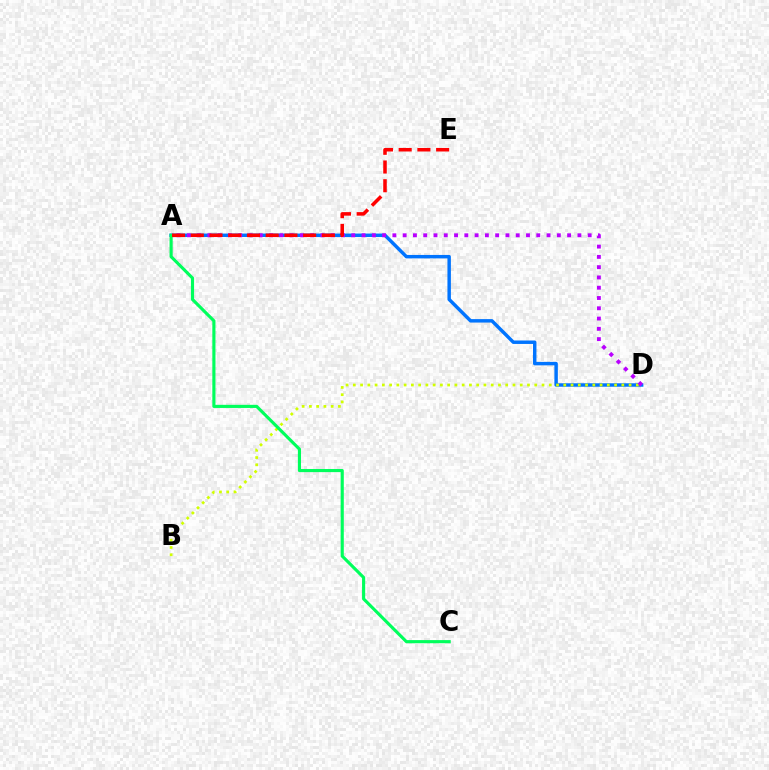{('A', 'D'): [{'color': '#0074ff', 'line_style': 'solid', 'thickness': 2.48}, {'color': '#b900ff', 'line_style': 'dotted', 'thickness': 2.79}], ('B', 'D'): [{'color': '#d1ff00', 'line_style': 'dotted', 'thickness': 1.97}], ('A', 'C'): [{'color': '#00ff5c', 'line_style': 'solid', 'thickness': 2.25}], ('A', 'E'): [{'color': '#ff0000', 'line_style': 'dashed', 'thickness': 2.54}]}